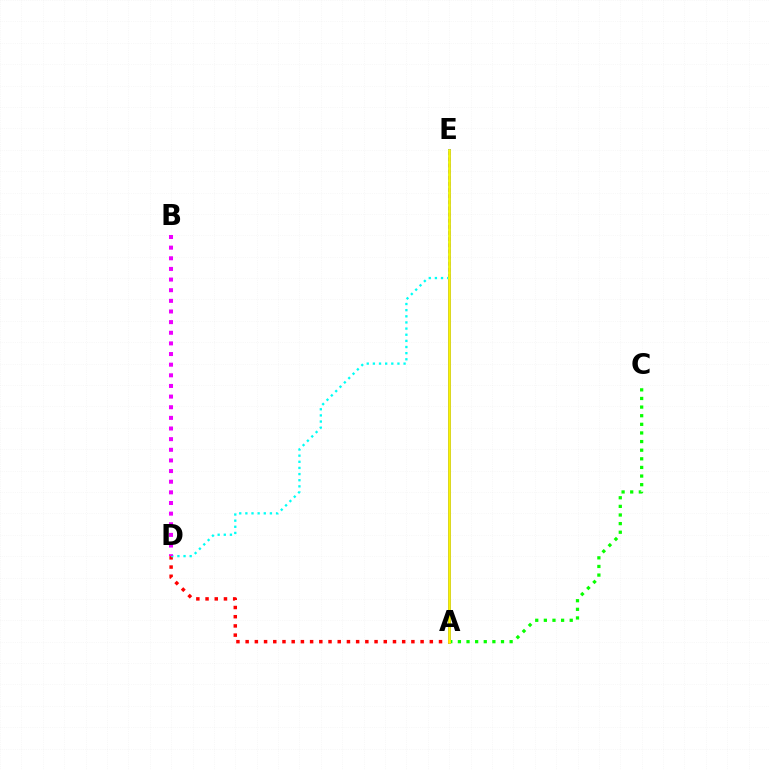{('A', 'E'): [{'color': '#0010ff', 'line_style': 'solid', 'thickness': 2.07}, {'color': '#fcf500', 'line_style': 'solid', 'thickness': 1.97}], ('A', 'C'): [{'color': '#08ff00', 'line_style': 'dotted', 'thickness': 2.34}], ('A', 'D'): [{'color': '#ff0000', 'line_style': 'dotted', 'thickness': 2.5}], ('D', 'E'): [{'color': '#00fff6', 'line_style': 'dotted', 'thickness': 1.67}], ('B', 'D'): [{'color': '#ee00ff', 'line_style': 'dotted', 'thickness': 2.89}]}